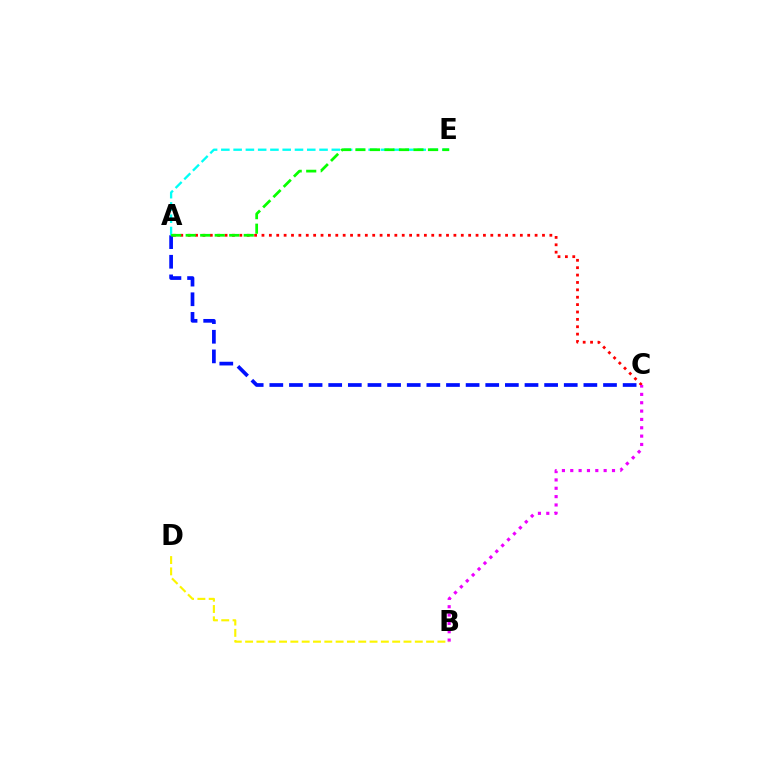{('A', 'C'): [{'color': '#ff0000', 'line_style': 'dotted', 'thickness': 2.01}, {'color': '#0010ff', 'line_style': 'dashed', 'thickness': 2.67}], ('B', 'C'): [{'color': '#ee00ff', 'line_style': 'dotted', 'thickness': 2.27}], ('A', 'E'): [{'color': '#00fff6', 'line_style': 'dashed', 'thickness': 1.67}, {'color': '#08ff00', 'line_style': 'dashed', 'thickness': 1.97}], ('B', 'D'): [{'color': '#fcf500', 'line_style': 'dashed', 'thickness': 1.54}]}